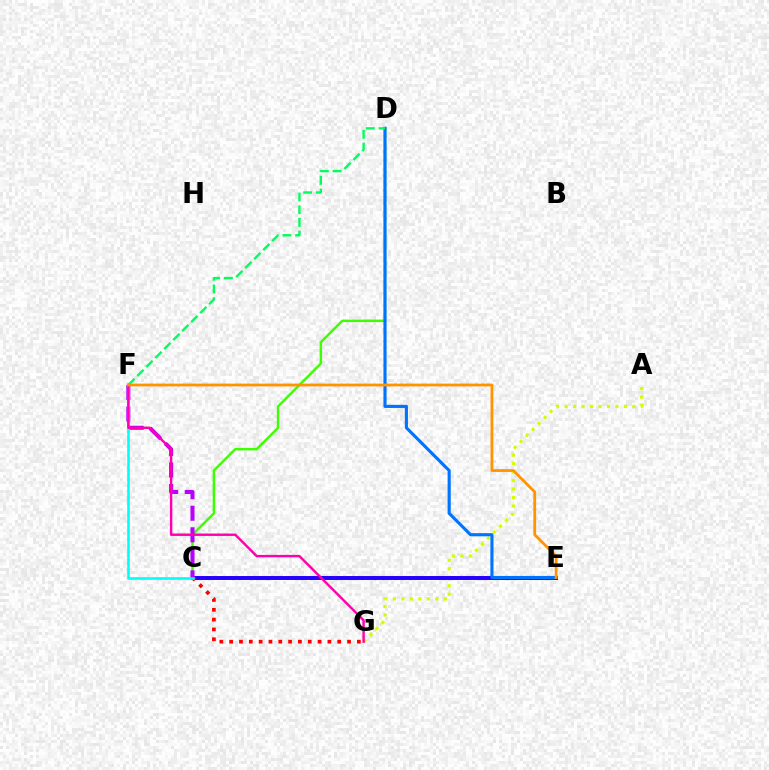{('A', 'G'): [{'color': '#d1ff00', 'line_style': 'dotted', 'thickness': 2.31}], ('C', 'D'): [{'color': '#3dff00', 'line_style': 'solid', 'thickness': 1.76}], ('C', 'E'): [{'color': '#2500ff', 'line_style': 'solid', 'thickness': 2.85}], ('D', 'E'): [{'color': '#0074ff', 'line_style': 'solid', 'thickness': 2.25}], ('C', 'G'): [{'color': '#ff0000', 'line_style': 'dotted', 'thickness': 2.67}], ('C', 'F'): [{'color': '#b900ff', 'line_style': 'dashed', 'thickness': 2.93}, {'color': '#00fff6', 'line_style': 'solid', 'thickness': 1.88}], ('F', 'G'): [{'color': '#ff00ac', 'line_style': 'solid', 'thickness': 1.74}], ('D', 'F'): [{'color': '#00ff5c', 'line_style': 'dashed', 'thickness': 1.73}], ('E', 'F'): [{'color': '#ff9400', 'line_style': 'solid', 'thickness': 2.01}]}